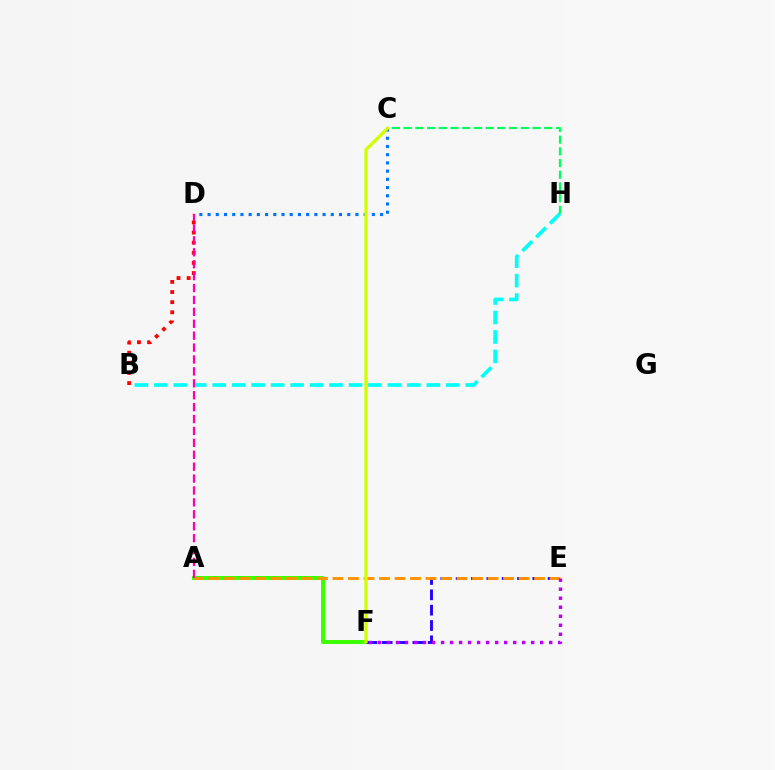{('B', 'D'): [{'color': '#ff0000', 'line_style': 'dotted', 'thickness': 2.75}], ('B', 'H'): [{'color': '#00fff6', 'line_style': 'dashed', 'thickness': 2.64}], ('C', 'D'): [{'color': '#0074ff', 'line_style': 'dotted', 'thickness': 2.23}], ('A', 'F'): [{'color': '#3dff00', 'line_style': 'solid', 'thickness': 2.9}], ('C', 'H'): [{'color': '#00ff5c', 'line_style': 'dashed', 'thickness': 1.59}], ('E', 'F'): [{'color': '#2500ff', 'line_style': 'dashed', 'thickness': 2.08}, {'color': '#b900ff', 'line_style': 'dotted', 'thickness': 2.45}], ('A', 'E'): [{'color': '#ff9400', 'line_style': 'dashed', 'thickness': 2.11}], ('A', 'D'): [{'color': '#ff00ac', 'line_style': 'dashed', 'thickness': 1.62}], ('C', 'F'): [{'color': '#d1ff00', 'line_style': 'solid', 'thickness': 2.34}]}